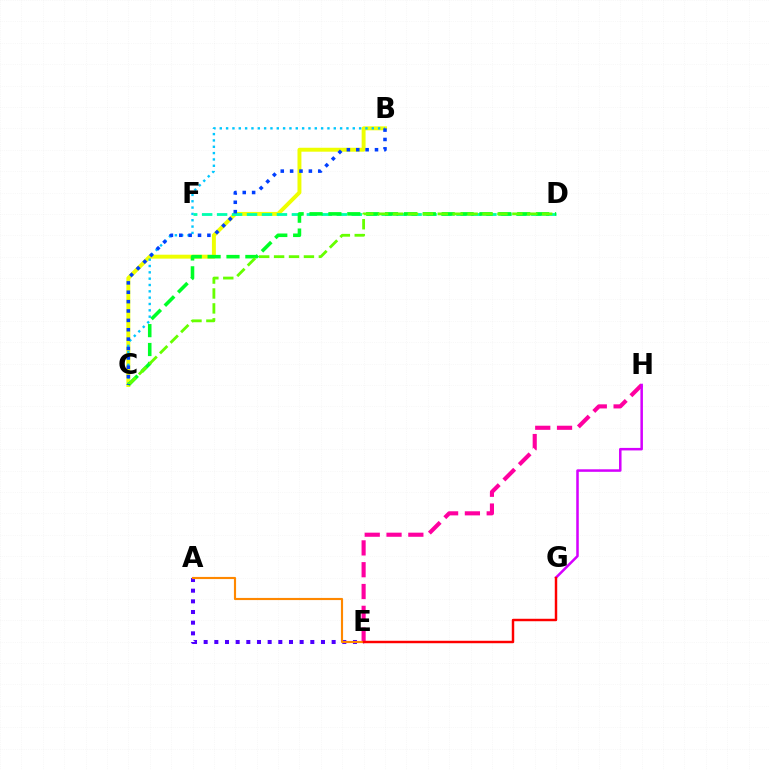{('B', 'C'): [{'color': '#eeff00', 'line_style': 'solid', 'thickness': 2.83}, {'color': '#00c7ff', 'line_style': 'dotted', 'thickness': 1.72}, {'color': '#003fff', 'line_style': 'dotted', 'thickness': 2.55}], ('A', 'E'): [{'color': '#4f00ff', 'line_style': 'dotted', 'thickness': 2.9}, {'color': '#ff8800', 'line_style': 'solid', 'thickness': 1.55}], ('D', 'F'): [{'color': '#00ffaf', 'line_style': 'dashed', 'thickness': 2.03}], ('C', 'D'): [{'color': '#00ff27', 'line_style': 'dashed', 'thickness': 2.56}, {'color': '#66ff00', 'line_style': 'dashed', 'thickness': 2.03}], ('E', 'H'): [{'color': '#ff00a0', 'line_style': 'dashed', 'thickness': 2.96}], ('G', 'H'): [{'color': '#d600ff', 'line_style': 'solid', 'thickness': 1.81}], ('E', 'G'): [{'color': '#ff0000', 'line_style': 'solid', 'thickness': 1.76}]}